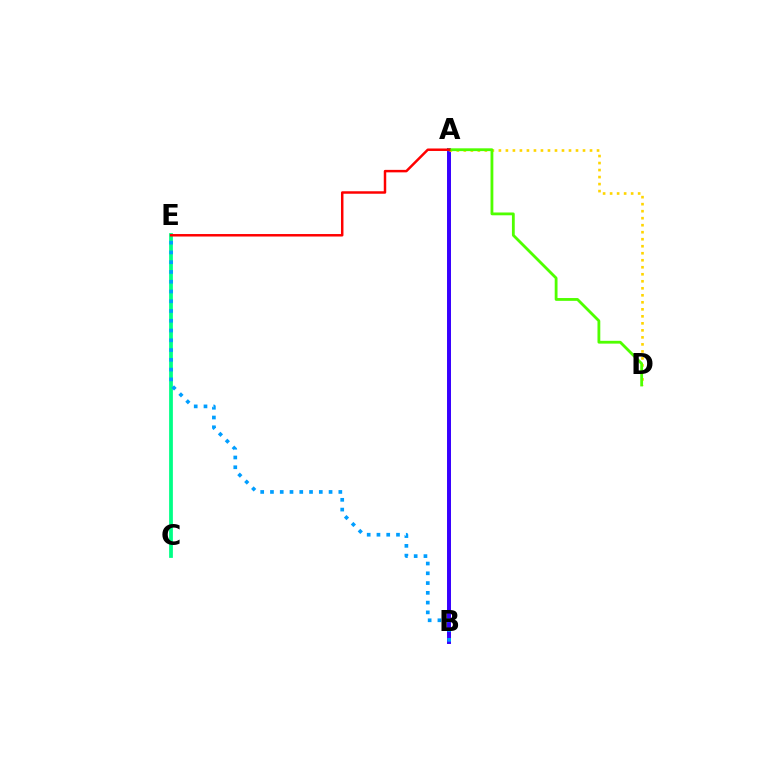{('A', 'B'): [{'color': '#ff00ed', 'line_style': 'dotted', 'thickness': 1.74}, {'color': '#3700ff', 'line_style': 'solid', 'thickness': 2.85}], ('C', 'E'): [{'color': '#00ff86', 'line_style': 'solid', 'thickness': 2.71}], ('A', 'D'): [{'color': '#ffd500', 'line_style': 'dotted', 'thickness': 1.9}, {'color': '#4fff00', 'line_style': 'solid', 'thickness': 2.02}], ('B', 'E'): [{'color': '#009eff', 'line_style': 'dotted', 'thickness': 2.65}], ('A', 'E'): [{'color': '#ff0000', 'line_style': 'solid', 'thickness': 1.79}]}